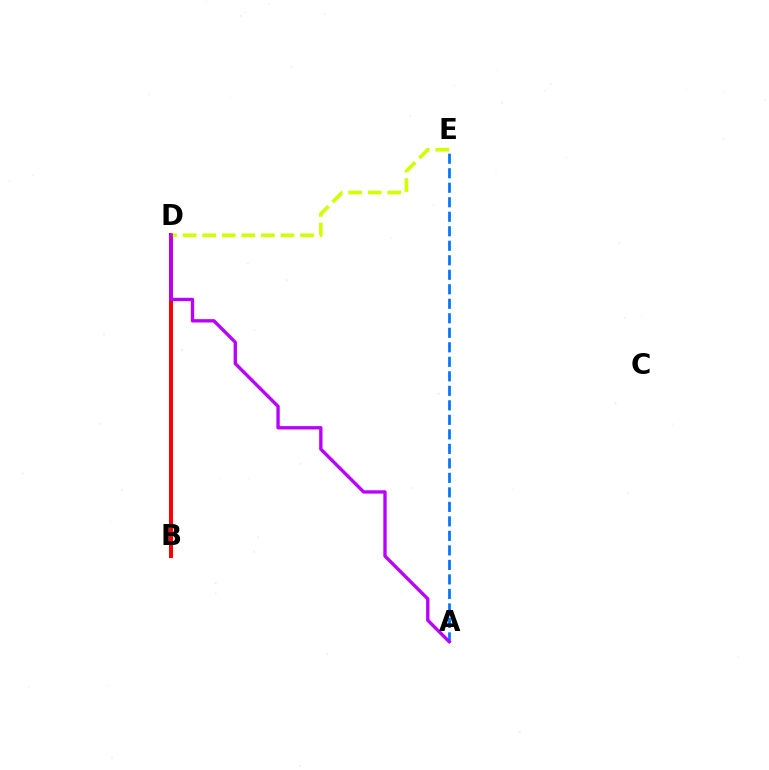{('B', 'D'): [{'color': '#00ff5c', 'line_style': 'dotted', 'thickness': 1.78}, {'color': '#ff0000', 'line_style': 'solid', 'thickness': 2.89}], ('D', 'E'): [{'color': '#d1ff00', 'line_style': 'dashed', 'thickness': 2.66}], ('A', 'E'): [{'color': '#0074ff', 'line_style': 'dashed', 'thickness': 1.97}], ('A', 'D'): [{'color': '#b900ff', 'line_style': 'solid', 'thickness': 2.4}]}